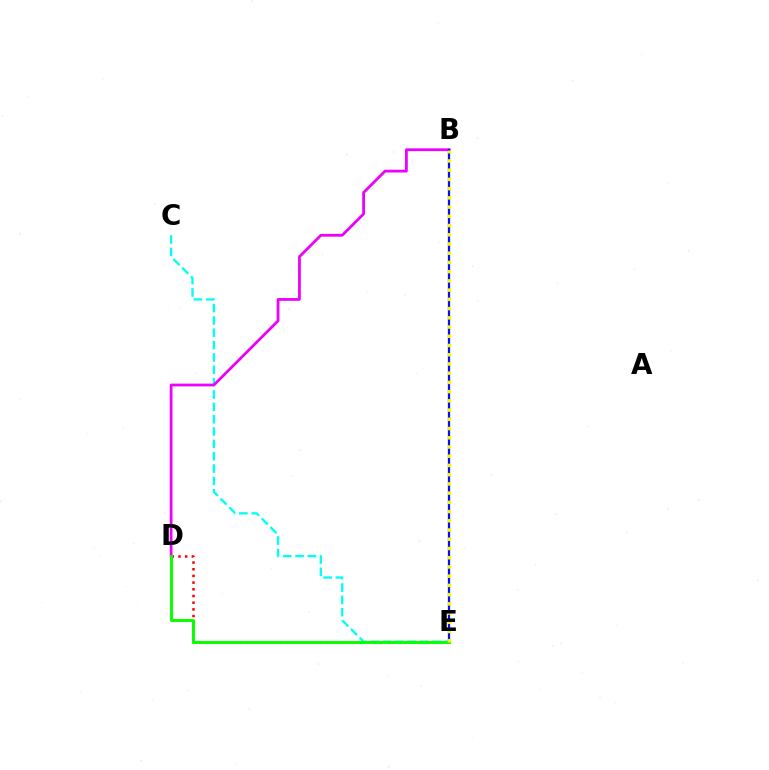{('C', 'E'): [{'color': '#00fff6', 'line_style': 'dashed', 'thickness': 1.68}], ('B', 'D'): [{'color': '#ee00ff', 'line_style': 'solid', 'thickness': 2.0}], ('D', 'E'): [{'color': '#ff0000', 'line_style': 'dotted', 'thickness': 1.82}, {'color': '#08ff00', 'line_style': 'solid', 'thickness': 2.12}], ('B', 'E'): [{'color': '#0010ff', 'line_style': 'solid', 'thickness': 1.62}, {'color': '#fcf500', 'line_style': 'dotted', 'thickness': 2.51}]}